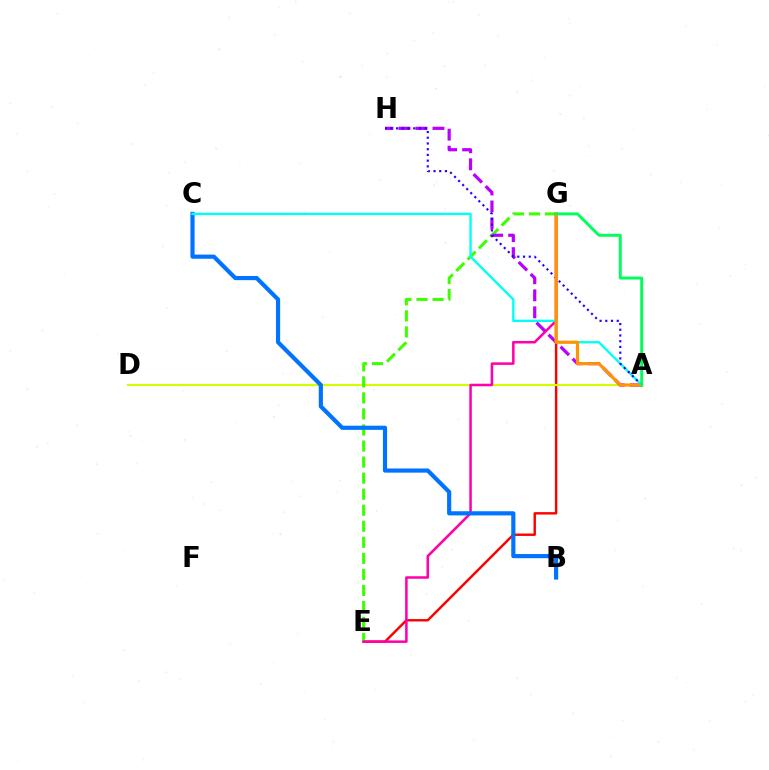{('E', 'G'): [{'color': '#ff0000', 'line_style': 'solid', 'thickness': 1.75}, {'color': '#3dff00', 'line_style': 'dashed', 'thickness': 2.18}, {'color': '#ff00ac', 'line_style': 'solid', 'thickness': 1.82}], ('A', 'D'): [{'color': '#d1ff00', 'line_style': 'solid', 'thickness': 1.54}], ('A', 'H'): [{'color': '#b900ff', 'line_style': 'dashed', 'thickness': 2.31}, {'color': '#2500ff', 'line_style': 'dotted', 'thickness': 1.56}], ('B', 'C'): [{'color': '#0074ff', 'line_style': 'solid', 'thickness': 3.0}], ('A', 'C'): [{'color': '#00fff6', 'line_style': 'solid', 'thickness': 1.68}], ('A', 'G'): [{'color': '#ff9400', 'line_style': 'solid', 'thickness': 2.26}, {'color': '#00ff5c', 'line_style': 'solid', 'thickness': 2.11}]}